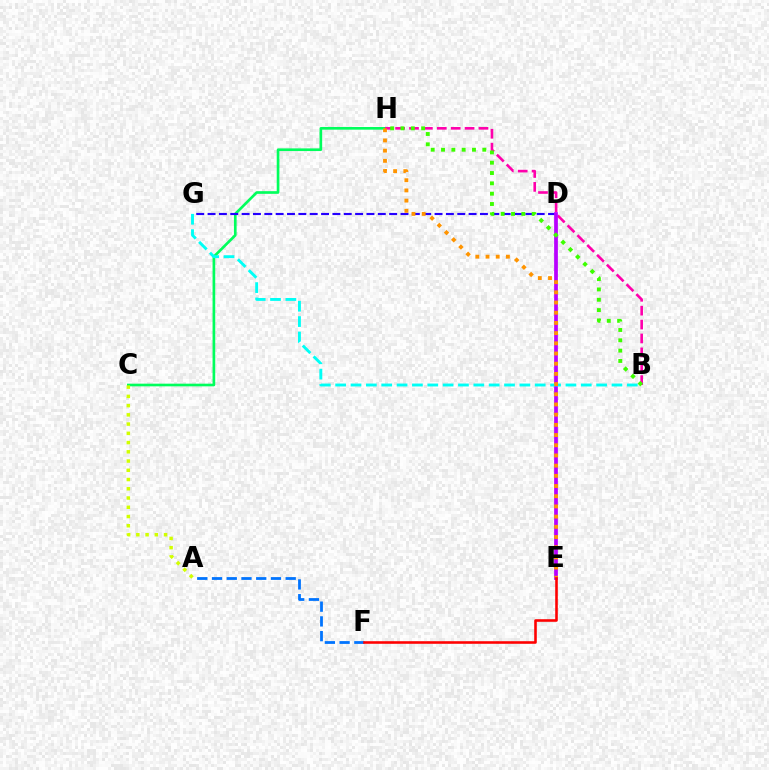{('C', 'H'): [{'color': '#00ff5c', 'line_style': 'solid', 'thickness': 1.92}], ('B', 'H'): [{'color': '#ff00ac', 'line_style': 'dashed', 'thickness': 1.89}, {'color': '#3dff00', 'line_style': 'dotted', 'thickness': 2.8}], ('D', 'G'): [{'color': '#2500ff', 'line_style': 'dashed', 'thickness': 1.54}], ('D', 'E'): [{'color': '#b900ff', 'line_style': 'solid', 'thickness': 2.69}], ('A', 'F'): [{'color': '#0074ff', 'line_style': 'dashed', 'thickness': 2.0}], ('A', 'C'): [{'color': '#d1ff00', 'line_style': 'dotted', 'thickness': 2.51}], ('B', 'G'): [{'color': '#00fff6', 'line_style': 'dashed', 'thickness': 2.09}], ('E', 'H'): [{'color': '#ff9400', 'line_style': 'dotted', 'thickness': 2.77}], ('E', 'F'): [{'color': '#ff0000', 'line_style': 'solid', 'thickness': 1.86}]}